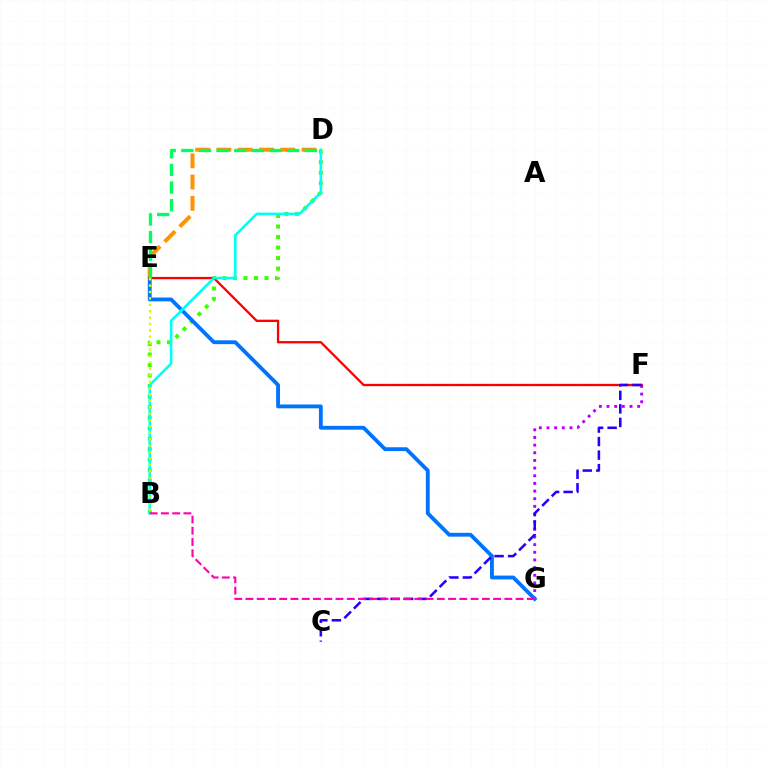{('B', 'D'): [{'color': '#3dff00', 'line_style': 'dotted', 'thickness': 2.86}, {'color': '#00fff6', 'line_style': 'solid', 'thickness': 1.85}], ('F', 'G'): [{'color': '#b900ff', 'line_style': 'dotted', 'thickness': 2.08}], ('E', 'G'): [{'color': '#0074ff', 'line_style': 'solid', 'thickness': 2.76}], ('D', 'E'): [{'color': '#ff9400', 'line_style': 'dashed', 'thickness': 2.89}, {'color': '#00ff5c', 'line_style': 'dashed', 'thickness': 2.4}], ('E', 'F'): [{'color': '#ff0000', 'line_style': 'solid', 'thickness': 1.67}], ('C', 'F'): [{'color': '#2500ff', 'line_style': 'dashed', 'thickness': 1.84}], ('B', 'G'): [{'color': '#ff00ac', 'line_style': 'dashed', 'thickness': 1.53}], ('B', 'E'): [{'color': '#d1ff00', 'line_style': 'dotted', 'thickness': 1.74}]}